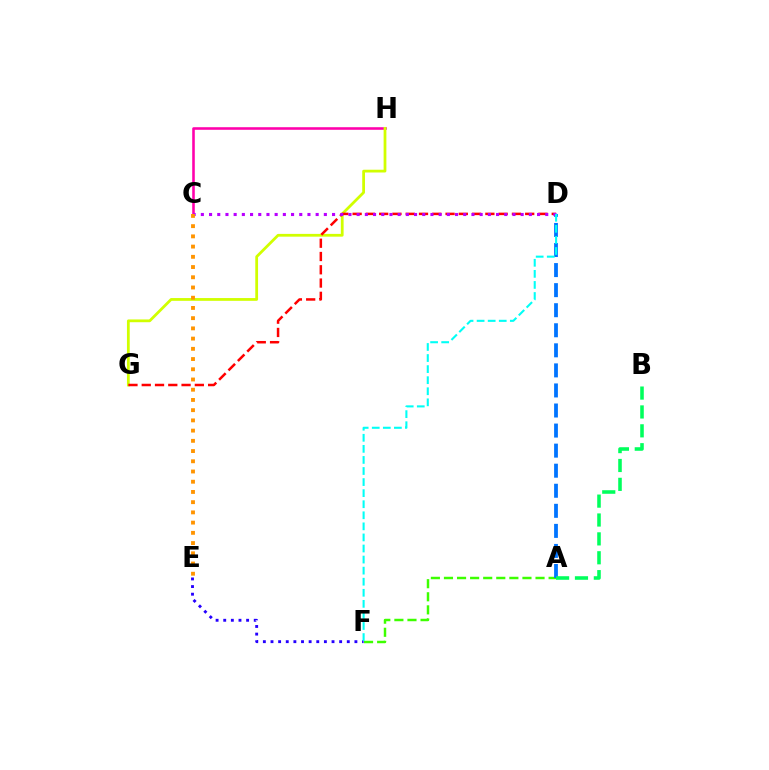{('C', 'H'): [{'color': '#ff00ac', 'line_style': 'solid', 'thickness': 1.86}], ('G', 'H'): [{'color': '#d1ff00', 'line_style': 'solid', 'thickness': 2.0}], ('A', 'F'): [{'color': '#3dff00', 'line_style': 'dashed', 'thickness': 1.78}], ('D', 'G'): [{'color': '#ff0000', 'line_style': 'dashed', 'thickness': 1.8}], ('E', 'F'): [{'color': '#2500ff', 'line_style': 'dotted', 'thickness': 2.07}], ('A', 'D'): [{'color': '#0074ff', 'line_style': 'dashed', 'thickness': 2.73}], ('C', 'D'): [{'color': '#b900ff', 'line_style': 'dotted', 'thickness': 2.23}], ('A', 'B'): [{'color': '#00ff5c', 'line_style': 'dashed', 'thickness': 2.57}], ('C', 'E'): [{'color': '#ff9400', 'line_style': 'dotted', 'thickness': 2.78}], ('D', 'F'): [{'color': '#00fff6', 'line_style': 'dashed', 'thickness': 1.5}]}